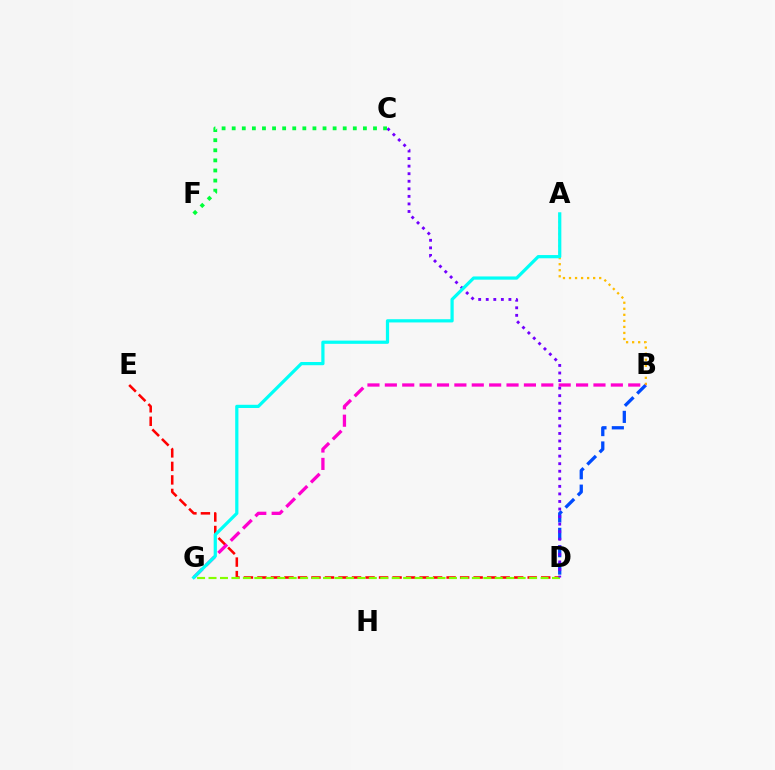{('D', 'E'): [{'color': '#ff0000', 'line_style': 'dashed', 'thickness': 1.84}], ('B', 'D'): [{'color': '#004bff', 'line_style': 'dashed', 'thickness': 2.36}], ('D', 'G'): [{'color': '#84ff00', 'line_style': 'dashed', 'thickness': 1.56}], ('C', 'D'): [{'color': '#7200ff', 'line_style': 'dotted', 'thickness': 2.05}], ('A', 'B'): [{'color': '#ffbd00', 'line_style': 'dotted', 'thickness': 1.64}], ('B', 'G'): [{'color': '#ff00cf', 'line_style': 'dashed', 'thickness': 2.36}], ('A', 'G'): [{'color': '#00fff6', 'line_style': 'solid', 'thickness': 2.32}], ('C', 'F'): [{'color': '#00ff39', 'line_style': 'dotted', 'thickness': 2.74}]}